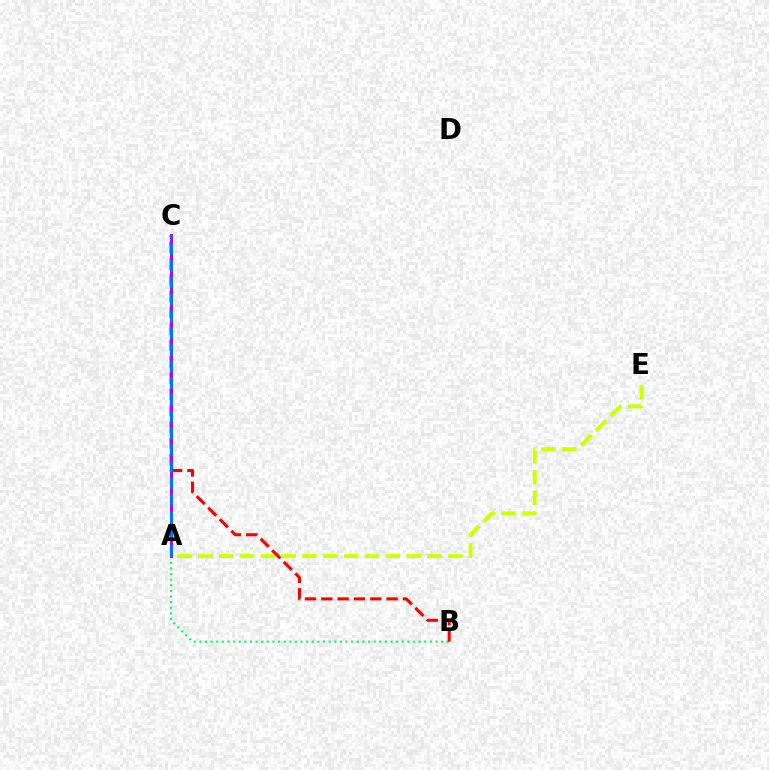{('A', 'E'): [{'color': '#d1ff00', 'line_style': 'dashed', 'thickness': 2.83}], ('A', 'B'): [{'color': '#00ff5c', 'line_style': 'dotted', 'thickness': 1.53}], ('B', 'C'): [{'color': '#ff0000', 'line_style': 'dashed', 'thickness': 2.22}], ('A', 'C'): [{'color': '#b900ff', 'line_style': 'solid', 'thickness': 2.17}, {'color': '#0074ff', 'line_style': 'dashed', 'thickness': 2.27}]}